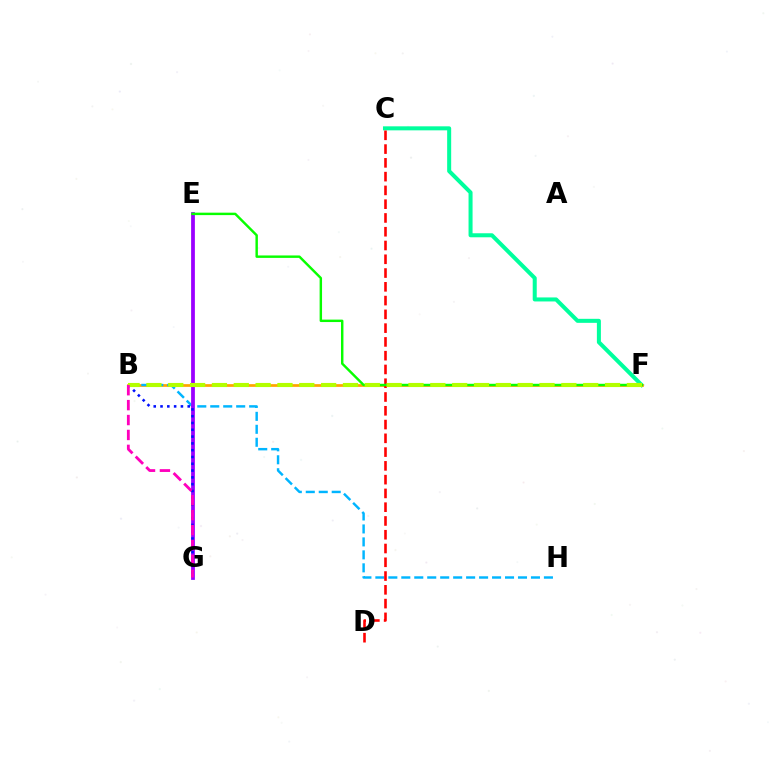{('C', 'F'): [{'color': '#00ff9d', 'line_style': 'solid', 'thickness': 2.9}], ('B', 'F'): [{'color': '#ffa500', 'line_style': 'solid', 'thickness': 1.96}, {'color': '#b3ff00', 'line_style': 'dashed', 'thickness': 2.97}], ('B', 'H'): [{'color': '#00b5ff', 'line_style': 'dashed', 'thickness': 1.76}], ('E', 'G'): [{'color': '#9b00ff', 'line_style': 'solid', 'thickness': 2.71}], ('C', 'D'): [{'color': '#ff0000', 'line_style': 'dashed', 'thickness': 1.87}], ('E', 'F'): [{'color': '#08ff00', 'line_style': 'solid', 'thickness': 1.76}], ('B', 'G'): [{'color': '#0010ff', 'line_style': 'dotted', 'thickness': 1.85}, {'color': '#ff00bd', 'line_style': 'dashed', 'thickness': 2.03}]}